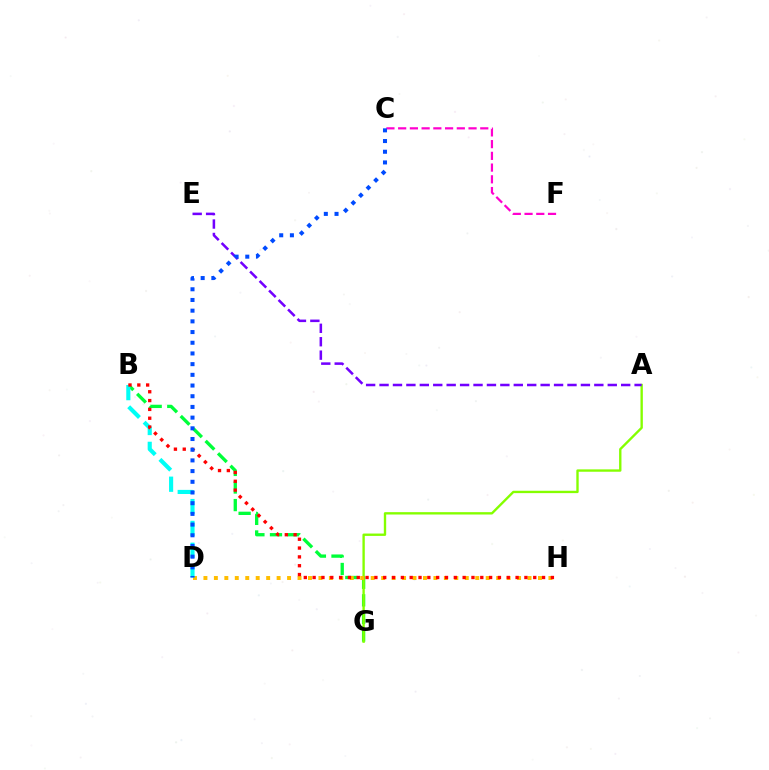{('B', 'G'): [{'color': '#00ff39', 'line_style': 'dashed', 'thickness': 2.39}], ('A', 'G'): [{'color': '#84ff00', 'line_style': 'solid', 'thickness': 1.7}], ('D', 'H'): [{'color': '#ffbd00', 'line_style': 'dotted', 'thickness': 2.84}], ('C', 'F'): [{'color': '#ff00cf', 'line_style': 'dashed', 'thickness': 1.59}], ('A', 'E'): [{'color': '#7200ff', 'line_style': 'dashed', 'thickness': 1.82}], ('B', 'D'): [{'color': '#00fff6', 'line_style': 'dashed', 'thickness': 2.97}], ('B', 'H'): [{'color': '#ff0000', 'line_style': 'dotted', 'thickness': 2.4}], ('C', 'D'): [{'color': '#004bff', 'line_style': 'dotted', 'thickness': 2.91}]}